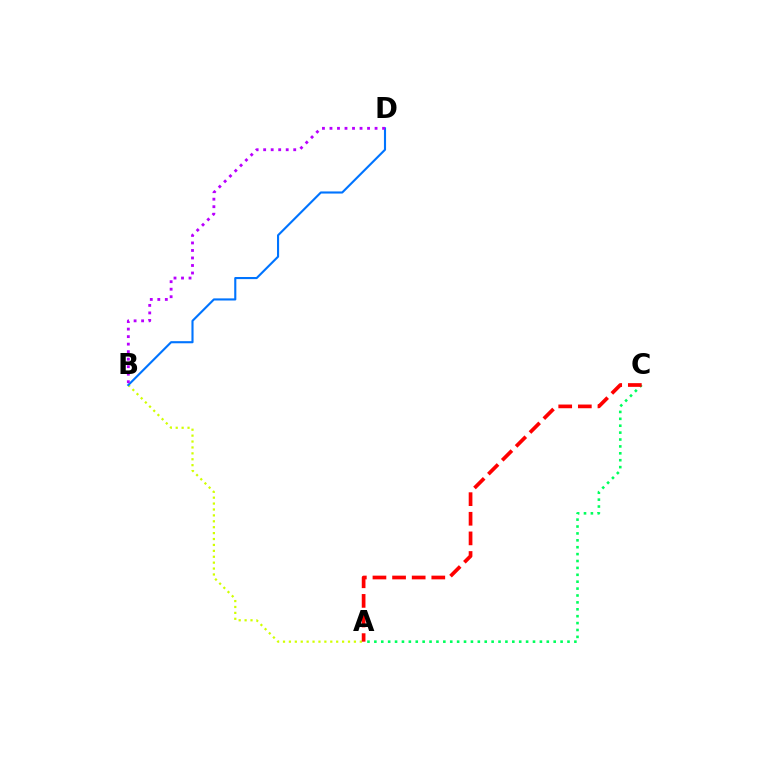{('A', 'C'): [{'color': '#00ff5c', 'line_style': 'dotted', 'thickness': 1.87}, {'color': '#ff0000', 'line_style': 'dashed', 'thickness': 2.66}], ('A', 'B'): [{'color': '#d1ff00', 'line_style': 'dotted', 'thickness': 1.61}], ('B', 'D'): [{'color': '#0074ff', 'line_style': 'solid', 'thickness': 1.52}, {'color': '#b900ff', 'line_style': 'dotted', 'thickness': 2.04}]}